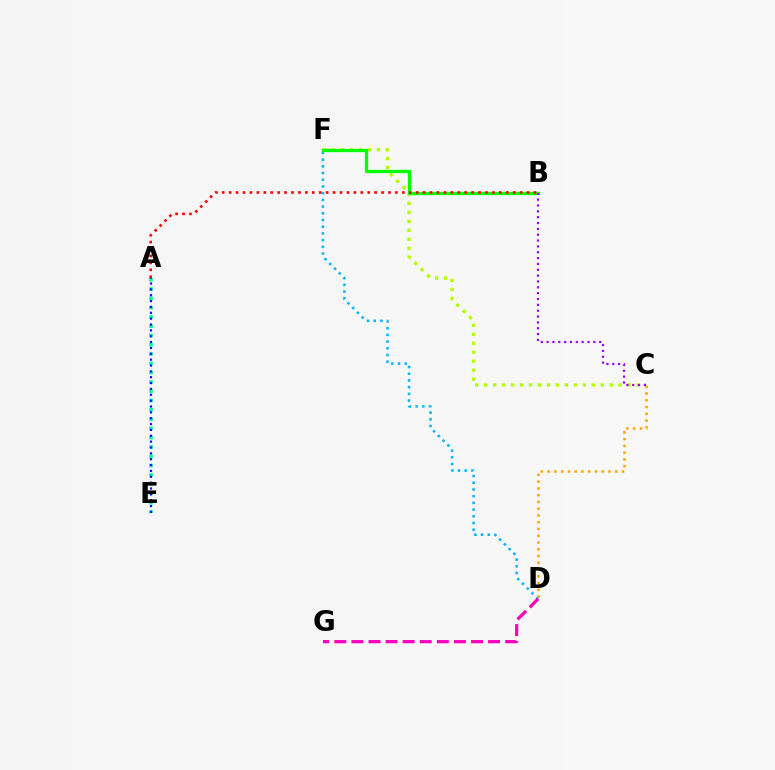{('C', 'F'): [{'color': '#b3ff00', 'line_style': 'dotted', 'thickness': 2.44}], ('D', 'F'): [{'color': '#00b5ff', 'line_style': 'dotted', 'thickness': 1.82}], ('D', 'G'): [{'color': '#ff00bd', 'line_style': 'dashed', 'thickness': 2.32}], ('B', 'F'): [{'color': '#08ff00', 'line_style': 'solid', 'thickness': 2.4}], ('C', 'D'): [{'color': '#ffa500', 'line_style': 'dotted', 'thickness': 1.84}], ('B', 'C'): [{'color': '#9b00ff', 'line_style': 'dotted', 'thickness': 1.59}], ('A', 'B'): [{'color': '#ff0000', 'line_style': 'dotted', 'thickness': 1.88}], ('A', 'E'): [{'color': '#00ff9d', 'line_style': 'dotted', 'thickness': 2.52}, {'color': '#0010ff', 'line_style': 'dotted', 'thickness': 1.59}]}